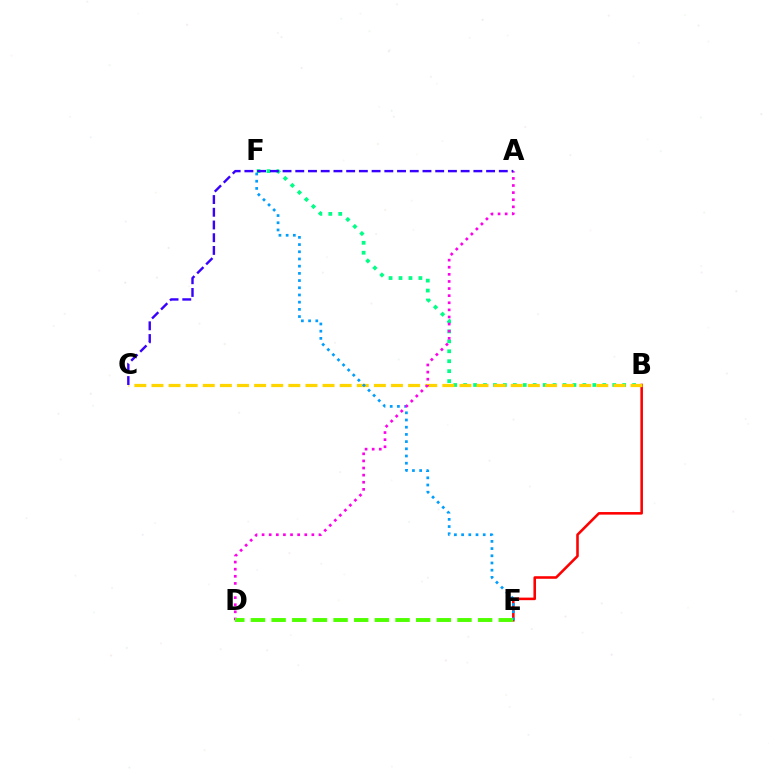{('B', 'F'): [{'color': '#00ff86', 'line_style': 'dotted', 'thickness': 2.7}], ('B', 'E'): [{'color': '#ff0000', 'line_style': 'solid', 'thickness': 1.85}], ('B', 'C'): [{'color': '#ffd500', 'line_style': 'dashed', 'thickness': 2.32}], ('E', 'F'): [{'color': '#009eff', 'line_style': 'dotted', 'thickness': 1.96}], ('A', 'D'): [{'color': '#ff00ed', 'line_style': 'dotted', 'thickness': 1.93}], ('A', 'C'): [{'color': '#3700ff', 'line_style': 'dashed', 'thickness': 1.73}], ('D', 'E'): [{'color': '#4fff00', 'line_style': 'dashed', 'thickness': 2.81}]}